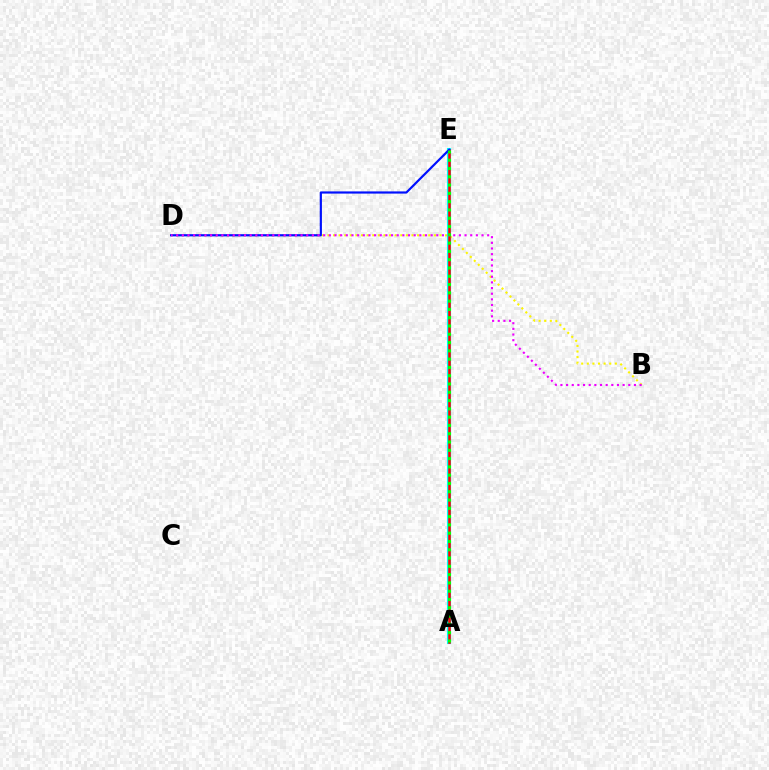{('B', 'D'): [{'color': '#fcf500', 'line_style': 'dotted', 'thickness': 1.52}, {'color': '#ee00ff', 'line_style': 'dotted', 'thickness': 1.54}], ('A', 'E'): [{'color': '#00fff6', 'line_style': 'solid', 'thickness': 2.97}, {'color': '#ff0000', 'line_style': 'solid', 'thickness': 1.83}, {'color': '#08ff00', 'line_style': 'dotted', 'thickness': 2.25}], ('D', 'E'): [{'color': '#0010ff', 'line_style': 'solid', 'thickness': 1.57}]}